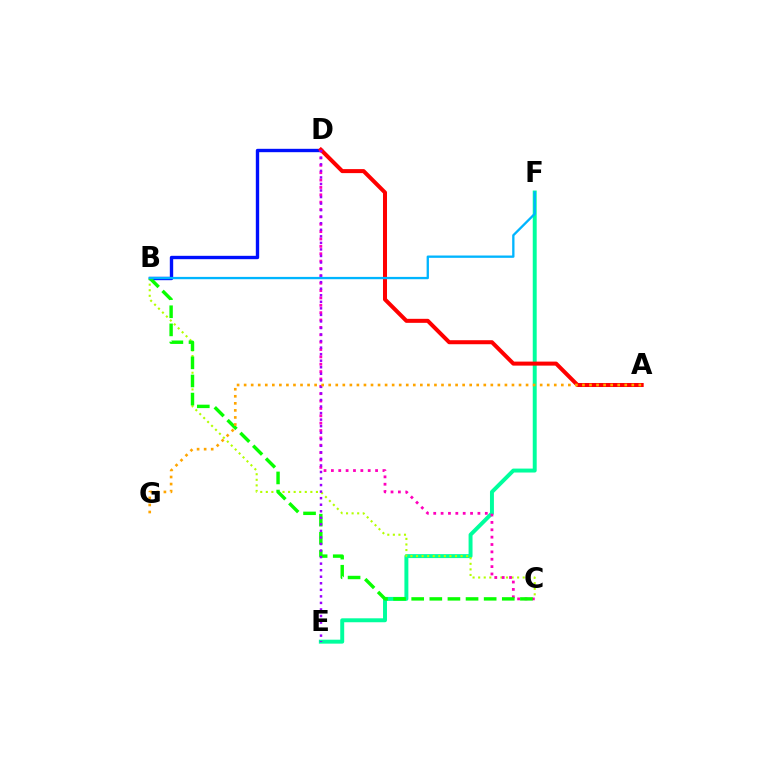{('B', 'D'): [{'color': '#0010ff', 'line_style': 'solid', 'thickness': 2.43}], ('E', 'F'): [{'color': '#00ff9d', 'line_style': 'solid', 'thickness': 2.84}], ('A', 'D'): [{'color': '#ff0000', 'line_style': 'solid', 'thickness': 2.89}], ('B', 'C'): [{'color': '#b3ff00', 'line_style': 'dotted', 'thickness': 1.51}, {'color': '#08ff00', 'line_style': 'dashed', 'thickness': 2.46}], ('C', 'D'): [{'color': '#ff00bd', 'line_style': 'dotted', 'thickness': 2.0}], ('D', 'E'): [{'color': '#9b00ff', 'line_style': 'dotted', 'thickness': 1.78}], ('B', 'F'): [{'color': '#00b5ff', 'line_style': 'solid', 'thickness': 1.67}], ('A', 'G'): [{'color': '#ffa500', 'line_style': 'dotted', 'thickness': 1.92}]}